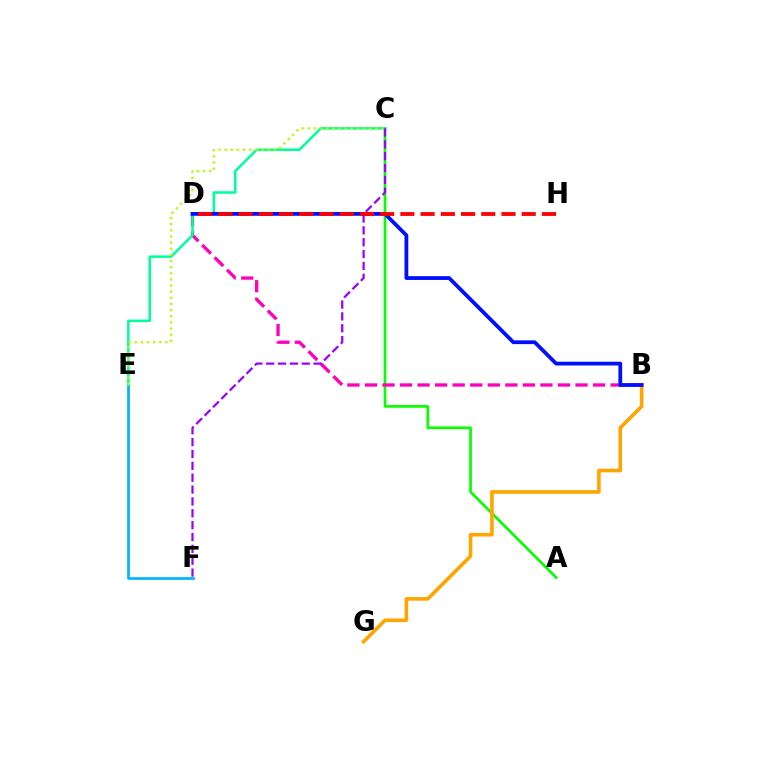{('E', 'F'): [{'color': '#00b5ff', 'line_style': 'solid', 'thickness': 1.95}], ('A', 'C'): [{'color': '#08ff00', 'line_style': 'solid', 'thickness': 1.95}], ('B', 'D'): [{'color': '#ff00bd', 'line_style': 'dashed', 'thickness': 2.38}, {'color': '#0010ff', 'line_style': 'solid', 'thickness': 2.72}], ('B', 'G'): [{'color': '#ffa500', 'line_style': 'solid', 'thickness': 2.6}], ('C', 'E'): [{'color': '#00ff9d', 'line_style': 'solid', 'thickness': 1.82}, {'color': '#b3ff00', 'line_style': 'dotted', 'thickness': 1.67}], ('C', 'F'): [{'color': '#9b00ff', 'line_style': 'dashed', 'thickness': 1.61}], ('D', 'H'): [{'color': '#ff0000', 'line_style': 'dashed', 'thickness': 2.75}]}